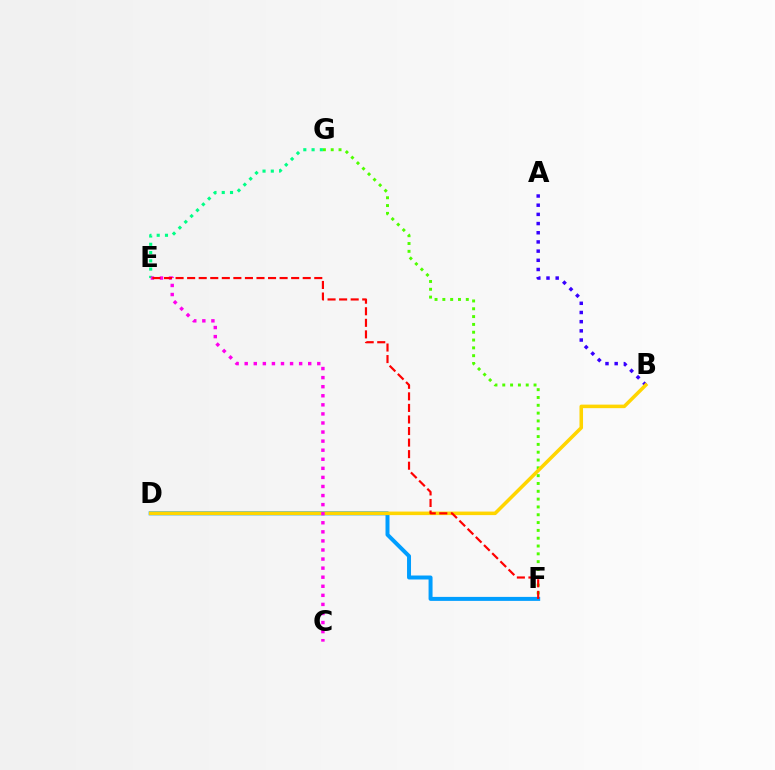{('F', 'G'): [{'color': '#4fff00', 'line_style': 'dotted', 'thickness': 2.12}], ('D', 'F'): [{'color': '#009eff', 'line_style': 'solid', 'thickness': 2.86}], ('E', 'G'): [{'color': '#00ff86', 'line_style': 'dotted', 'thickness': 2.25}], ('A', 'B'): [{'color': '#3700ff', 'line_style': 'dotted', 'thickness': 2.5}], ('B', 'D'): [{'color': '#ffd500', 'line_style': 'solid', 'thickness': 2.55}], ('C', 'E'): [{'color': '#ff00ed', 'line_style': 'dotted', 'thickness': 2.46}], ('E', 'F'): [{'color': '#ff0000', 'line_style': 'dashed', 'thickness': 1.57}]}